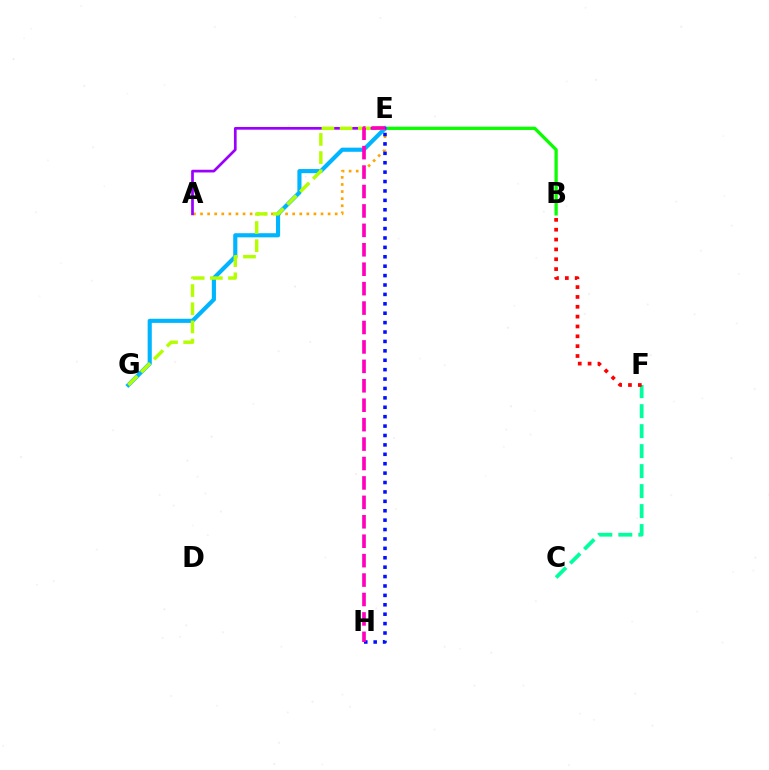{('C', 'F'): [{'color': '#00ff9d', 'line_style': 'dashed', 'thickness': 2.72}], ('B', 'E'): [{'color': '#08ff00', 'line_style': 'solid', 'thickness': 2.35}], ('A', 'E'): [{'color': '#ffa500', 'line_style': 'dotted', 'thickness': 1.93}, {'color': '#9b00ff', 'line_style': 'solid', 'thickness': 1.95}], ('E', 'G'): [{'color': '#00b5ff', 'line_style': 'solid', 'thickness': 2.98}, {'color': '#b3ff00', 'line_style': 'dashed', 'thickness': 2.47}], ('B', 'F'): [{'color': '#ff0000', 'line_style': 'dotted', 'thickness': 2.68}], ('E', 'H'): [{'color': '#0010ff', 'line_style': 'dotted', 'thickness': 2.56}, {'color': '#ff00bd', 'line_style': 'dashed', 'thickness': 2.64}]}